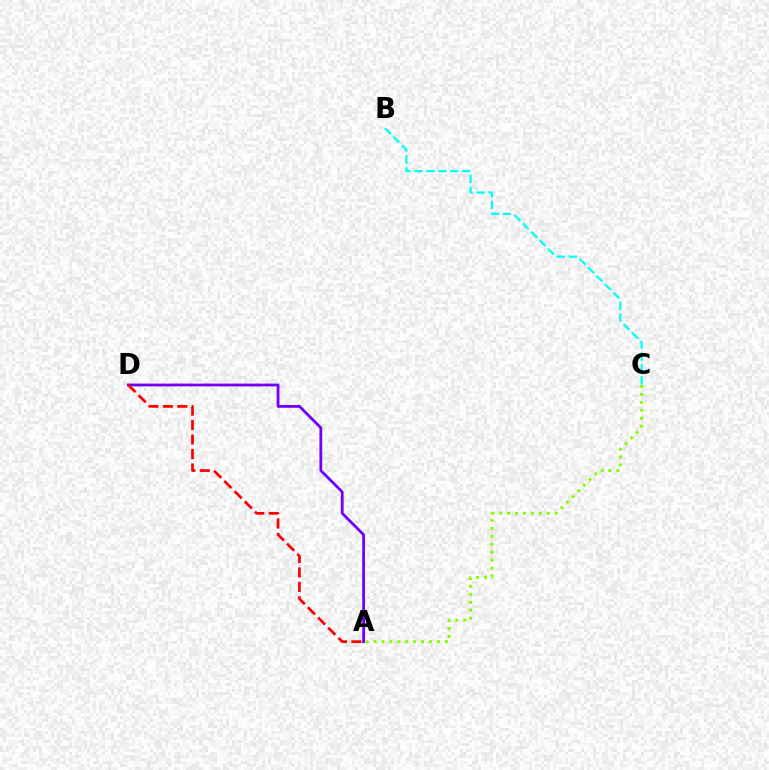{('B', 'C'): [{'color': '#00fff6', 'line_style': 'dashed', 'thickness': 1.62}], ('A', 'C'): [{'color': '#84ff00', 'line_style': 'dotted', 'thickness': 2.16}], ('A', 'D'): [{'color': '#7200ff', 'line_style': 'solid', 'thickness': 2.02}, {'color': '#ff0000', 'line_style': 'dashed', 'thickness': 1.96}]}